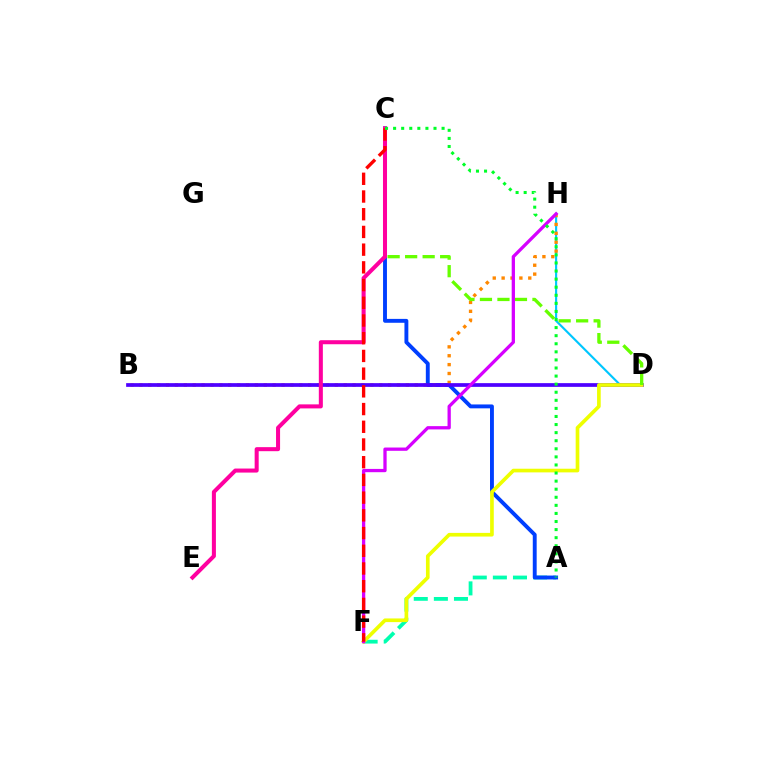{('A', 'F'): [{'color': '#00ffaf', 'line_style': 'dashed', 'thickness': 2.73}], ('D', 'H'): [{'color': '#00c7ff', 'line_style': 'solid', 'thickness': 1.54}], ('A', 'C'): [{'color': '#003fff', 'line_style': 'solid', 'thickness': 2.8}, {'color': '#00ff27', 'line_style': 'dotted', 'thickness': 2.2}], ('B', 'H'): [{'color': '#ff8800', 'line_style': 'dotted', 'thickness': 2.41}], ('B', 'D'): [{'color': '#4f00ff', 'line_style': 'solid', 'thickness': 2.68}], ('D', 'F'): [{'color': '#eeff00', 'line_style': 'solid', 'thickness': 2.64}], ('C', 'D'): [{'color': '#66ff00', 'line_style': 'dashed', 'thickness': 2.38}], ('C', 'E'): [{'color': '#ff00a0', 'line_style': 'solid', 'thickness': 2.9}], ('F', 'H'): [{'color': '#d600ff', 'line_style': 'solid', 'thickness': 2.36}], ('C', 'F'): [{'color': '#ff0000', 'line_style': 'dashed', 'thickness': 2.41}]}